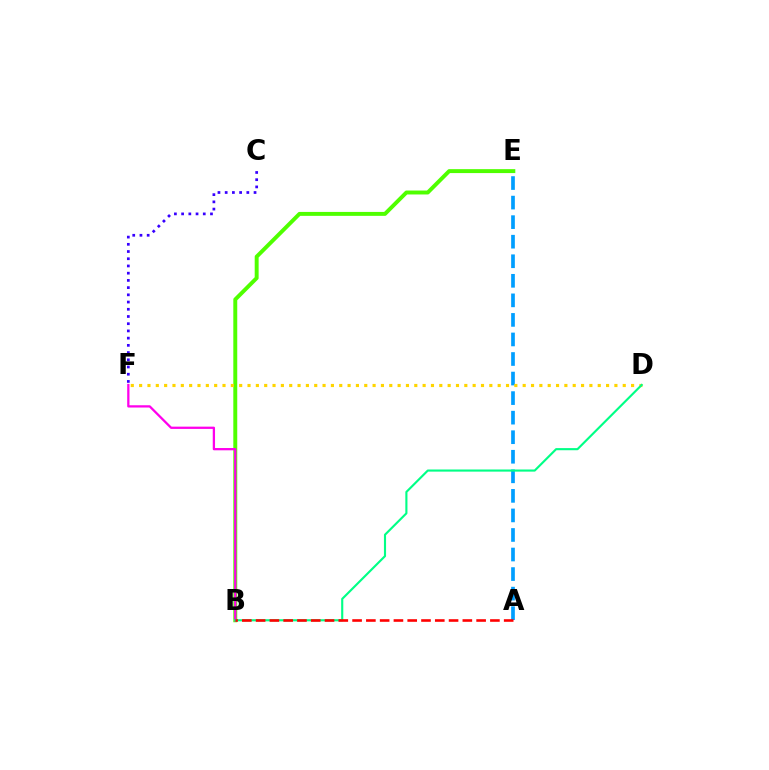{('B', 'E'): [{'color': '#4fff00', 'line_style': 'solid', 'thickness': 2.83}], ('C', 'F'): [{'color': '#3700ff', 'line_style': 'dotted', 'thickness': 1.96}], ('B', 'F'): [{'color': '#ff00ed', 'line_style': 'solid', 'thickness': 1.64}], ('A', 'E'): [{'color': '#009eff', 'line_style': 'dashed', 'thickness': 2.66}], ('D', 'F'): [{'color': '#ffd500', 'line_style': 'dotted', 'thickness': 2.27}], ('B', 'D'): [{'color': '#00ff86', 'line_style': 'solid', 'thickness': 1.53}], ('A', 'B'): [{'color': '#ff0000', 'line_style': 'dashed', 'thickness': 1.87}]}